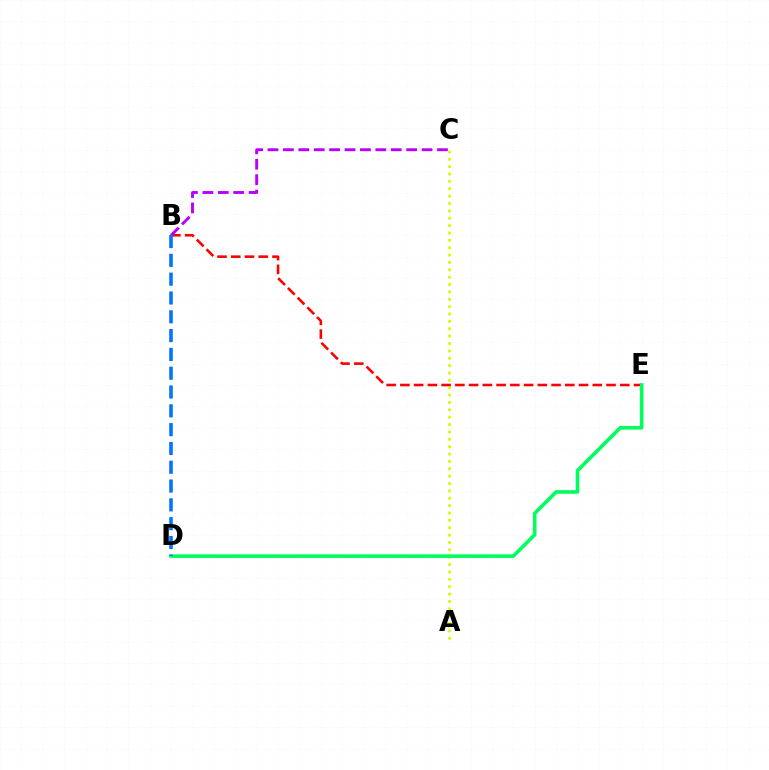{('A', 'C'): [{'color': '#d1ff00', 'line_style': 'dotted', 'thickness': 2.0}], ('B', 'E'): [{'color': '#ff0000', 'line_style': 'dashed', 'thickness': 1.87}], ('B', 'C'): [{'color': '#b900ff', 'line_style': 'dashed', 'thickness': 2.09}], ('D', 'E'): [{'color': '#00ff5c', 'line_style': 'solid', 'thickness': 2.6}], ('B', 'D'): [{'color': '#0074ff', 'line_style': 'dashed', 'thickness': 2.55}]}